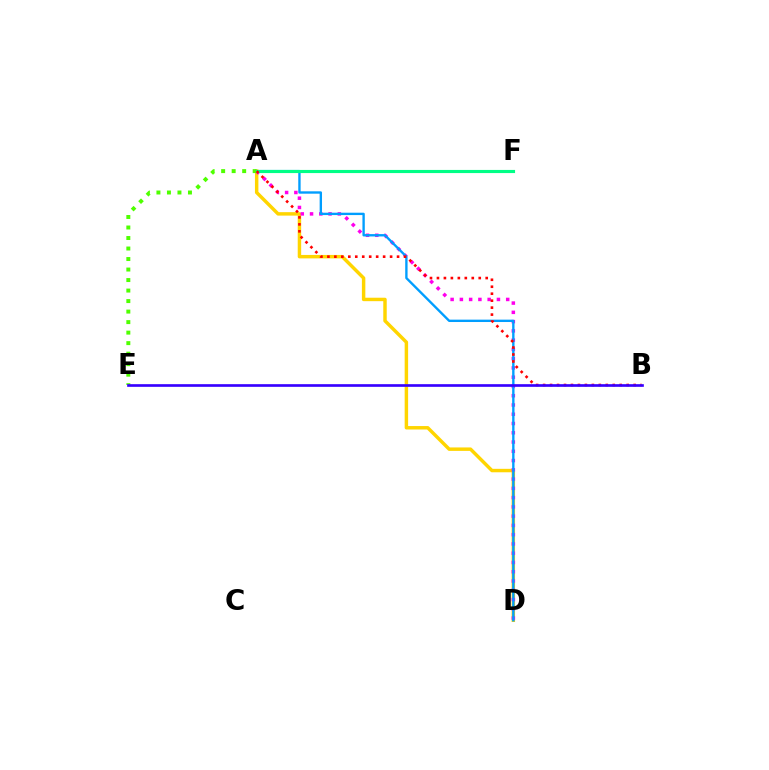{('A', 'D'): [{'color': '#ffd500', 'line_style': 'solid', 'thickness': 2.48}, {'color': '#ff00ed', 'line_style': 'dotted', 'thickness': 2.52}, {'color': '#009eff', 'line_style': 'solid', 'thickness': 1.7}], ('A', 'E'): [{'color': '#4fff00', 'line_style': 'dotted', 'thickness': 2.86}], ('A', 'F'): [{'color': '#00ff86', 'line_style': 'solid', 'thickness': 2.26}], ('A', 'B'): [{'color': '#ff0000', 'line_style': 'dotted', 'thickness': 1.89}], ('B', 'E'): [{'color': '#3700ff', 'line_style': 'solid', 'thickness': 1.92}]}